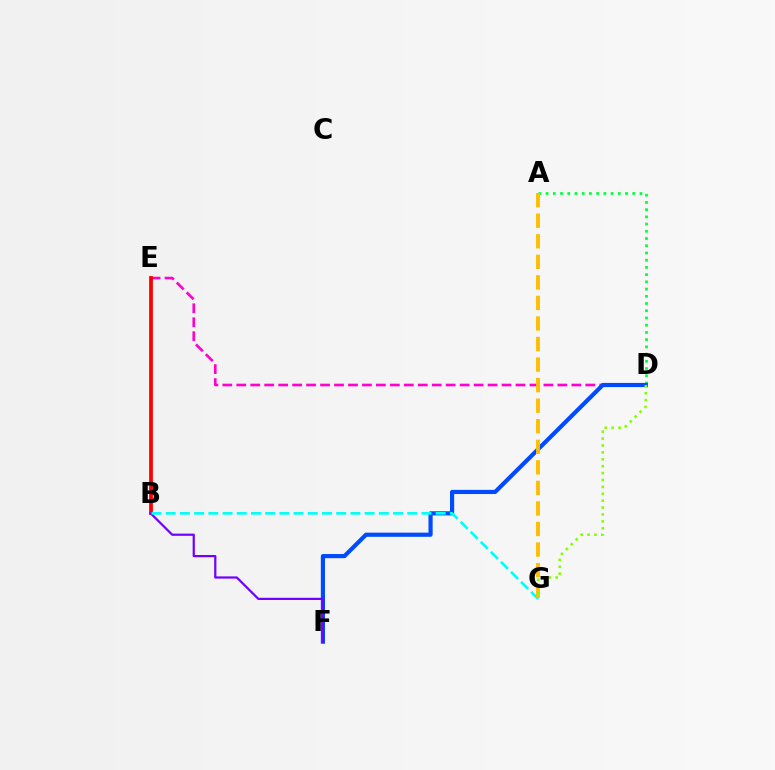{('A', 'D'): [{'color': '#00ff39', 'line_style': 'dotted', 'thickness': 1.96}], ('D', 'E'): [{'color': '#ff00cf', 'line_style': 'dashed', 'thickness': 1.9}], ('B', 'E'): [{'color': '#ff0000', 'line_style': 'solid', 'thickness': 2.72}], ('D', 'F'): [{'color': '#004bff', 'line_style': 'solid', 'thickness': 3.0}], ('B', 'F'): [{'color': '#7200ff', 'line_style': 'solid', 'thickness': 1.6}], ('B', 'G'): [{'color': '#00fff6', 'line_style': 'dashed', 'thickness': 1.93}], ('A', 'G'): [{'color': '#ffbd00', 'line_style': 'dashed', 'thickness': 2.79}], ('D', 'G'): [{'color': '#84ff00', 'line_style': 'dotted', 'thickness': 1.87}]}